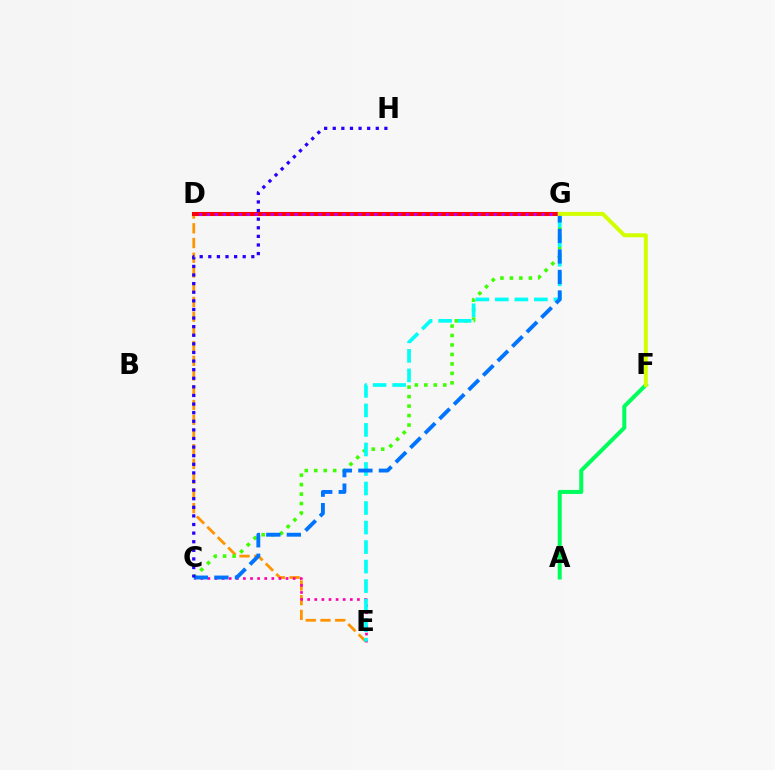{('D', 'E'): [{'color': '#ff9400', 'line_style': 'dashed', 'thickness': 2.0}], ('C', 'E'): [{'color': '#ff00ac', 'line_style': 'dotted', 'thickness': 1.93}], ('D', 'G'): [{'color': '#ff0000', 'line_style': 'solid', 'thickness': 2.93}, {'color': '#b900ff', 'line_style': 'dotted', 'thickness': 2.16}], ('C', 'G'): [{'color': '#3dff00', 'line_style': 'dotted', 'thickness': 2.57}, {'color': '#0074ff', 'line_style': 'dashed', 'thickness': 2.79}], ('E', 'G'): [{'color': '#00fff6', 'line_style': 'dashed', 'thickness': 2.65}], ('A', 'F'): [{'color': '#00ff5c', 'line_style': 'solid', 'thickness': 2.9}], ('F', 'G'): [{'color': '#d1ff00', 'line_style': 'solid', 'thickness': 2.86}], ('C', 'H'): [{'color': '#2500ff', 'line_style': 'dotted', 'thickness': 2.34}]}